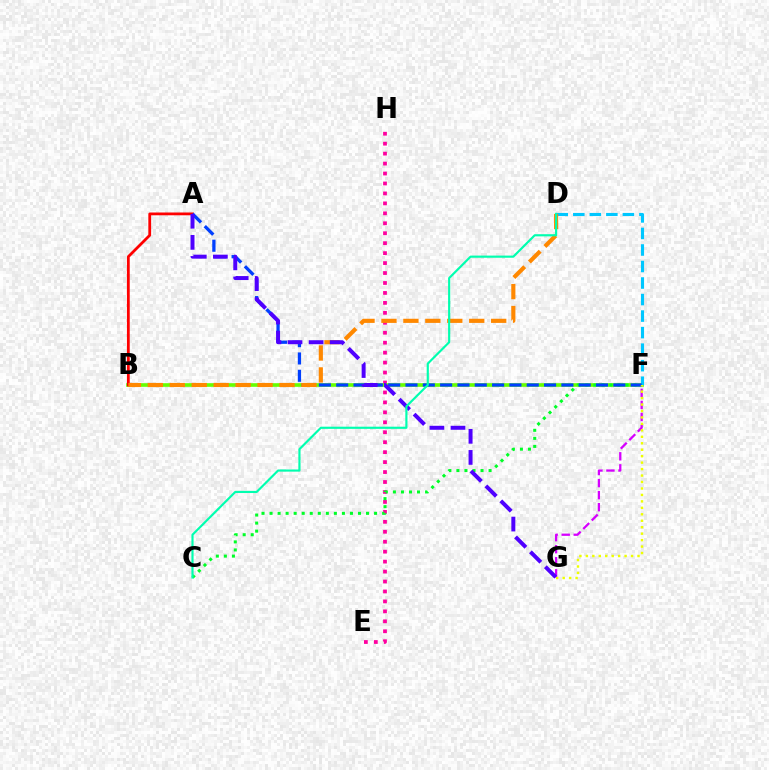{('E', 'H'): [{'color': '#ff00a0', 'line_style': 'dotted', 'thickness': 2.7}], ('B', 'F'): [{'color': '#66ff00', 'line_style': 'solid', 'thickness': 2.61}], ('D', 'F'): [{'color': '#00c7ff', 'line_style': 'dashed', 'thickness': 2.25}], ('C', 'F'): [{'color': '#00ff27', 'line_style': 'dotted', 'thickness': 2.18}], ('A', 'B'): [{'color': '#ff0000', 'line_style': 'solid', 'thickness': 2.0}], ('A', 'F'): [{'color': '#003fff', 'line_style': 'dashed', 'thickness': 2.35}], ('B', 'D'): [{'color': '#ff8800', 'line_style': 'dashed', 'thickness': 2.98}], ('F', 'G'): [{'color': '#d600ff', 'line_style': 'dashed', 'thickness': 1.64}, {'color': '#eeff00', 'line_style': 'dotted', 'thickness': 1.75}], ('A', 'G'): [{'color': '#4f00ff', 'line_style': 'dashed', 'thickness': 2.87}], ('C', 'D'): [{'color': '#00ffaf', 'line_style': 'solid', 'thickness': 1.55}]}